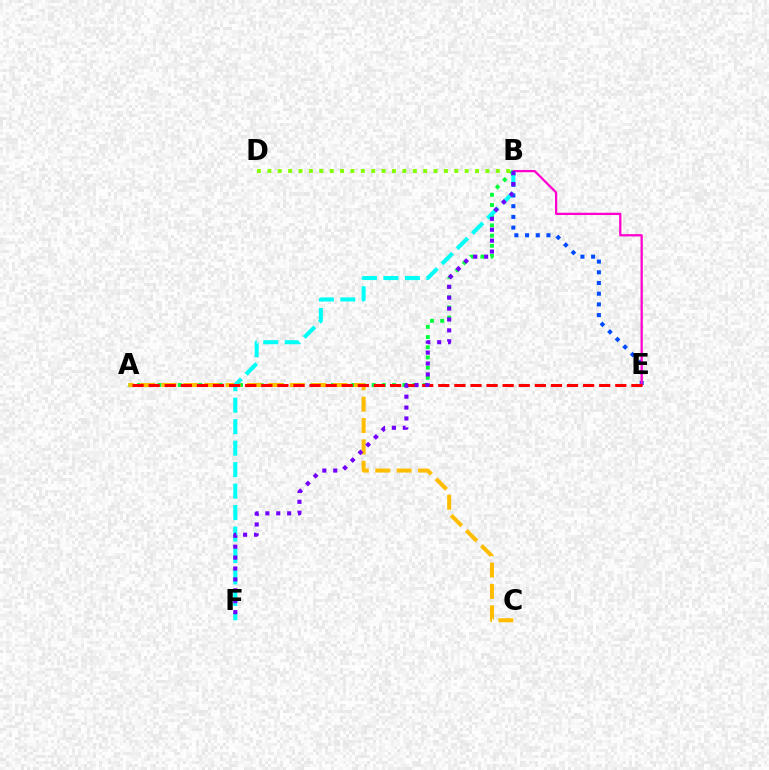{('B', 'E'): [{'color': '#004bff', 'line_style': 'dotted', 'thickness': 2.91}, {'color': '#ff00cf', 'line_style': 'solid', 'thickness': 1.64}], ('A', 'B'): [{'color': '#00ff39', 'line_style': 'dotted', 'thickness': 2.77}], ('A', 'C'): [{'color': '#ffbd00', 'line_style': 'dashed', 'thickness': 2.91}], ('B', 'F'): [{'color': '#00fff6', 'line_style': 'dashed', 'thickness': 2.92}, {'color': '#7200ff', 'line_style': 'dotted', 'thickness': 2.96}], ('A', 'E'): [{'color': '#ff0000', 'line_style': 'dashed', 'thickness': 2.19}], ('B', 'D'): [{'color': '#84ff00', 'line_style': 'dotted', 'thickness': 2.82}]}